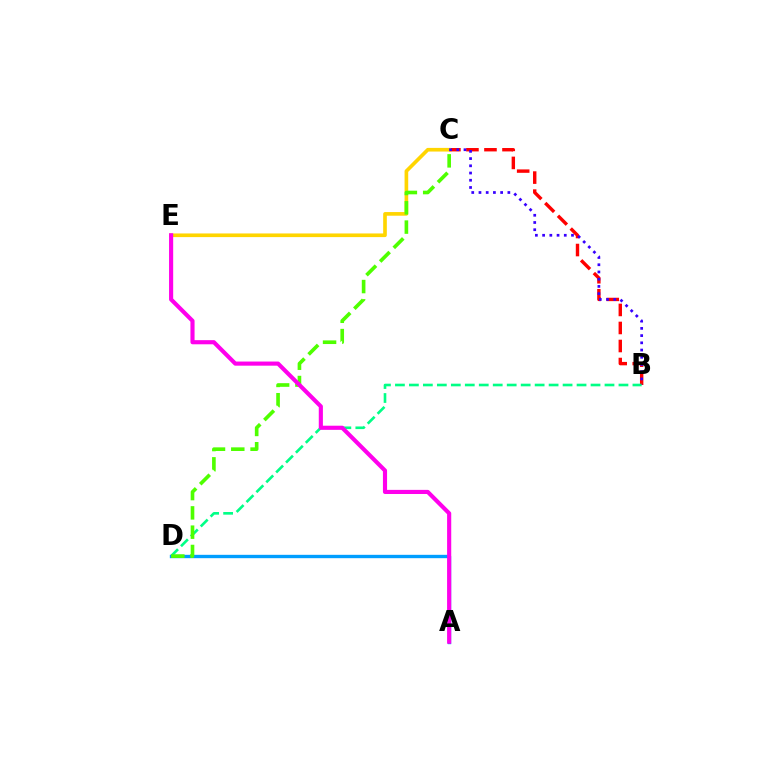{('B', 'C'): [{'color': '#ff0000', 'line_style': 'dashed', 'thickness': 2.45}, {'color': '#3700ff', 'line_style': 'dotted', 'thickness': 1.96}], ('C', 'E'): [{'color': '#ffd500', 'line_style': 'solid', 'thickness': 2.63}], ('B', 'D'): [{'color': '#00ff86', 'line_style': 'dashed', 'thickness': 1.9}], ('A', 'D'): [{'color': '#009eff', 'line_style': 'solid', 'thickness': 2.42}], ('C', 'D'): [{'color': '#4fff00', 'line_style': 'dashed', 'thickness': 2.62}], ('A', 'E'): [{'color': '#ff00ed', 'line_style': 'solid', 'thickness': 2.97}]}